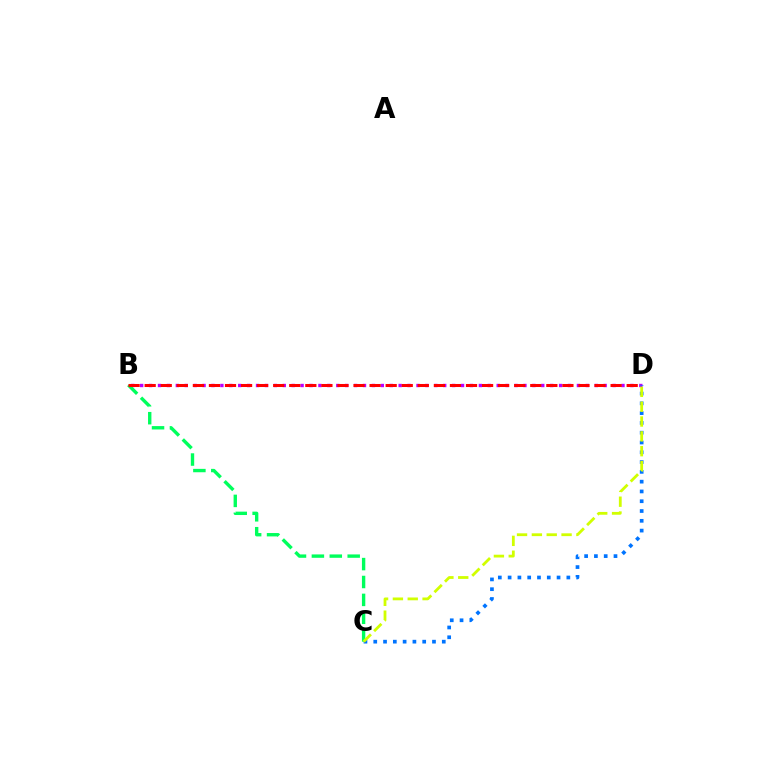{('B', 'D'): [{'color': '#b900ff', 'line_style': 'dotted', 'thickness': 2.42}, {'color': '#ff0000', 'line_style': 'dashed', 'thickness': 2.18}], ('B', 'C'): [{'color': '#00ff5c', 'line_style': 'dashed', 'thickness': 2.43}], ('C', 'D'): [{'color': '#0074ff', 'line_style': 'dotted', 'thickness': 2.66}, {'color': '#d1ff00', 'line_style': 'dashed', 'thickness': 2.02}]}